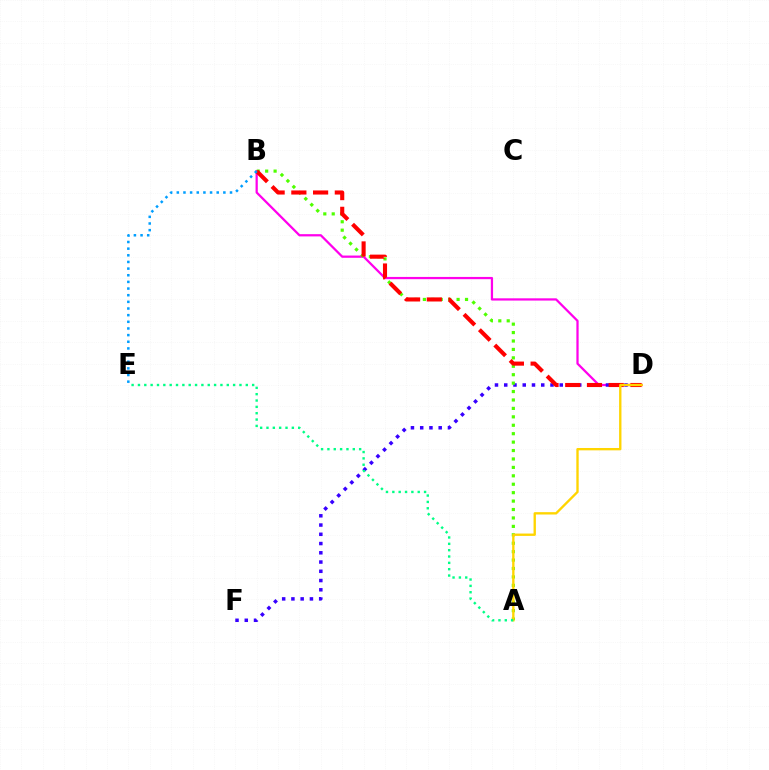{('B', 'D'): [{'color': '#ff00ed', 'line_style': 'solid', 'thickness': 1.62}, {'color': '#ff0000', 'line_style': 'dashed', 'thickness': 2.95}], ('D', 'F'): [{'color': '#3700ff', 'line_style': 'dotted', 'thickness': 2.51}], ('A', 'B'): [{'color': '#4fff00', 'line_style': 'dotted', 'thickness': 2.29}], ('B', 'E'): [{'color': '#009eff', 'line_style': 'dotted', 'thickness': 1.81}], ('A', 'D'): [{'color': '#ffd500', 'line_style': 'solid', 'thickness': 1.69}], ('A', 'E'): [{'color': '#00ff86', 'line_style': 'dotted', 'thickness': 1.72}]}